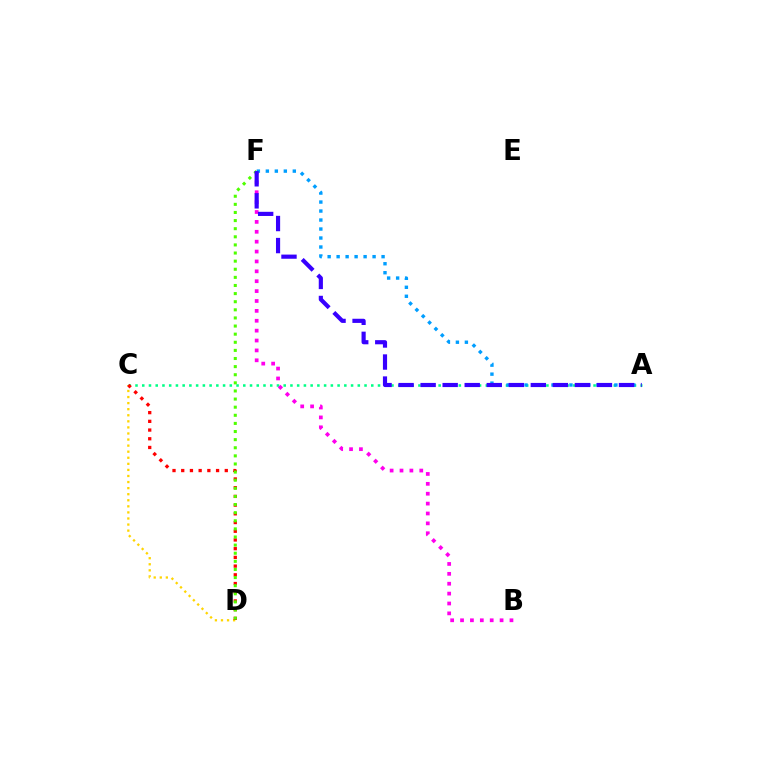{('A', 'C'): [{'color': '#00ff86', 'line_style': 'dotted', 'thickness': 1.83}], ('B', 'F'): [{'color': '#ff00ed', 'line_style': 'dotted', 'thickness': 2.69}], ('C', 'D'): [{'color': '#ffd500', 'line_style': 'dotted', 'thickness': 1.65}, {'color': '#ff0000', 'line_style': 'dotted', 'thickness': 2.37}], ('D', 'F'): [{'color': '#4fff00', 'line_style': 'dotted', 'thickness': 2.2}], ('A', 'F'): [{'color': '#009eff', 'line_style': 'dotted', 'thickness': 2.44}, {'color': '#3700ff', 'line_style': 'dashed', 'thickness': 2.99}]}